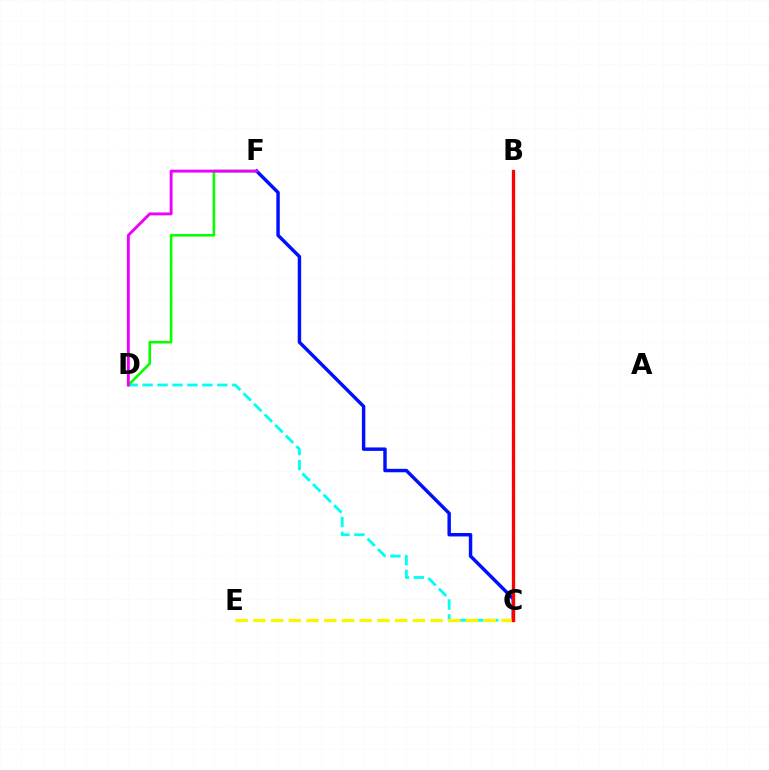{('C', 'D'): [{'color': '#00fff6', 'line_style': 'dashed', 'thickness': 2.03}], ('D', 'F'): [{'color': '#08ff00', 'line_style': 'solid', 'thickness': 1.88}, {'color': '#ee00ff', 'line_style': 'solid', 'thickness': 2.09}], ('C', 'F'): [{'color': '#0010ff', 'line_style': 'solid', 'thickness': 2.48}], ('C', 'E'): [{'color': '#fcf500', 'line_style': 'dashed', 'thickness': 2.41}], ('B', 'C'): [{'color': '#ff0000', 'line_style': 'solid', 'thickness': 2.37}]}